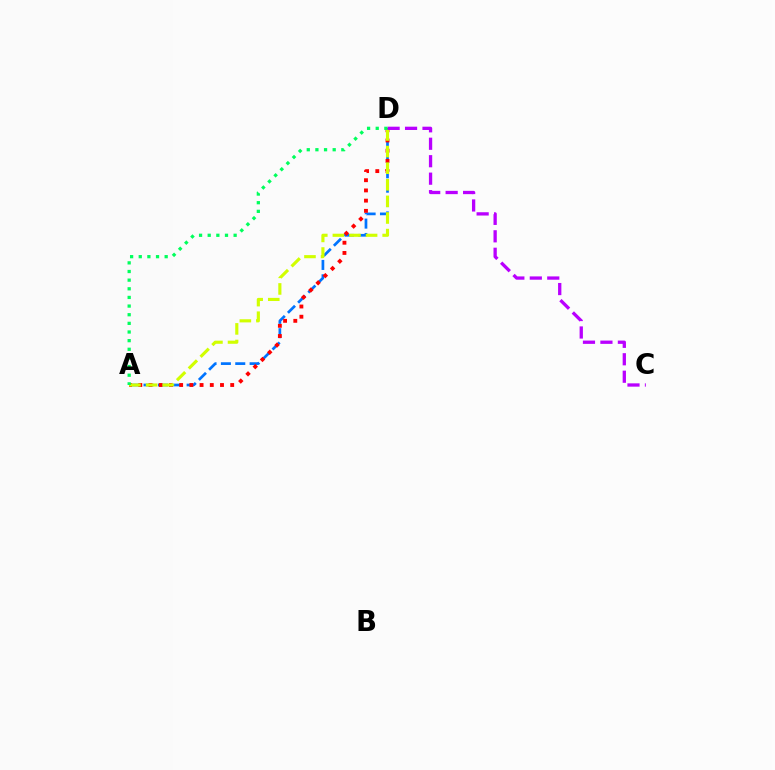{('A', 'D'): [{'color': '#0074ff', 'line_style': 'dashed', 'thickness': 1.95}, {'color': '#ff0000', 'line_style': 'dotted', 'thickness': 2.77}, {'color': '#d1ff00', 'line_style': 'dashed', 'thickness': 2.26}, {'color': '#00ff5c', 'line_style': 'dotted', 'thickness': 2.35}], ('C', 'D'): [{'color': '#b900ff', 'line_style': 'dashed', 'thickness': 2.37}]}